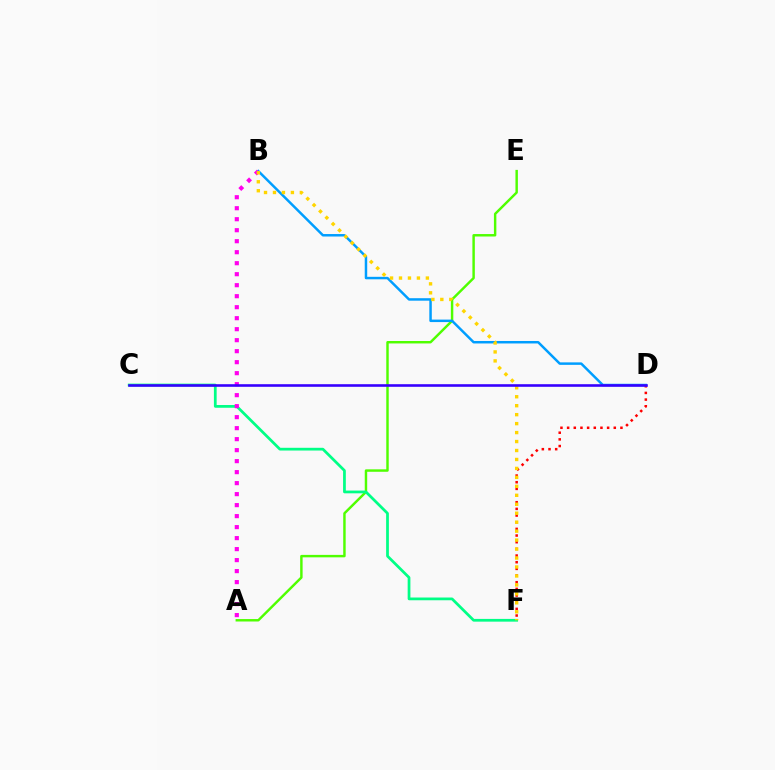{('A', 'E'): [{'color': '#4fff00', 'line_style': 'solid', 'thickness': 1.76}], ('D', 'F'): [{'color': '#ff0000', 'line_style': 'dotted', 'thickness': 1.81}], ('B', 'D'): [{'color': '#009eff', 'line_style': 'solid', 'thickness': 1.79}], ('C', 'F'): [{'color': '#00ff86', 'line_style': 'solid', 'thickness': 1.98}], ('A', 'B'): [{'color': '#ff00ed', 'line_style': 'dotted', 'thickness': 2.99}], ('B', 'F'): [{'color': '#ffd500', 'line_style': 'dotted', 'thickness': 2.43}], ('C', 'D'): [{'color': '#3700ff', 'line_style': 'solid', 'thickness': 1.87}]}